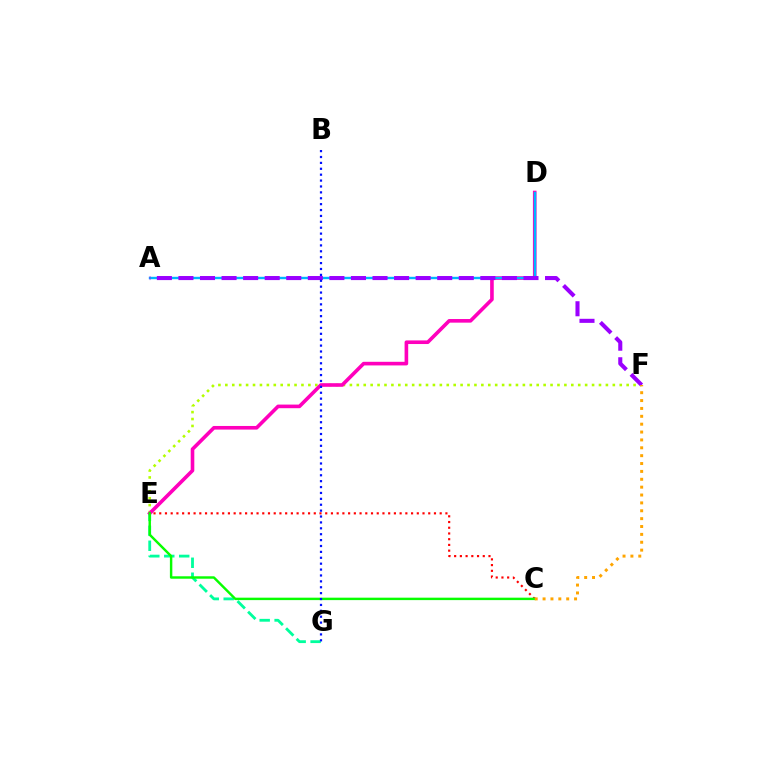{('E', 'F'): [{'color': '#b3ff00', 'line_style': 'dotted', 'thickness': 1.88}], ('E', 'G'): [{'color': '#00ff9d', 'line_style': 'dashed', 'thickness': 2.03}], ('D', 'E'): [{'color': '#ff00bd', 'line_style': 'solid', 'thickness': 2.61}], ('A', 'D'): [{'color': '#00b5ff', 'line_style': 'solid', 'thickness': 1.73}], ('A', 'F'): [{'color': '#9b00ff', 'line_style': 'dashed', 'thickness': 2.93}], ('C', 'E'): [{'color': '#ff0000', 'line_style': 'dotted', 'thickness': 1.56}, {'color': '#08ff00', 'line_style': 'solid', 'thickness': 1.75}], ('B', 'G'): [{'color': '#0010ff', 'line_style': 'dotted', 'thickness': 1.6}], ('C', 'F'): [{'color': '#ffa500', 'line_style': 'dotted', 'thickness': 2.14}]}